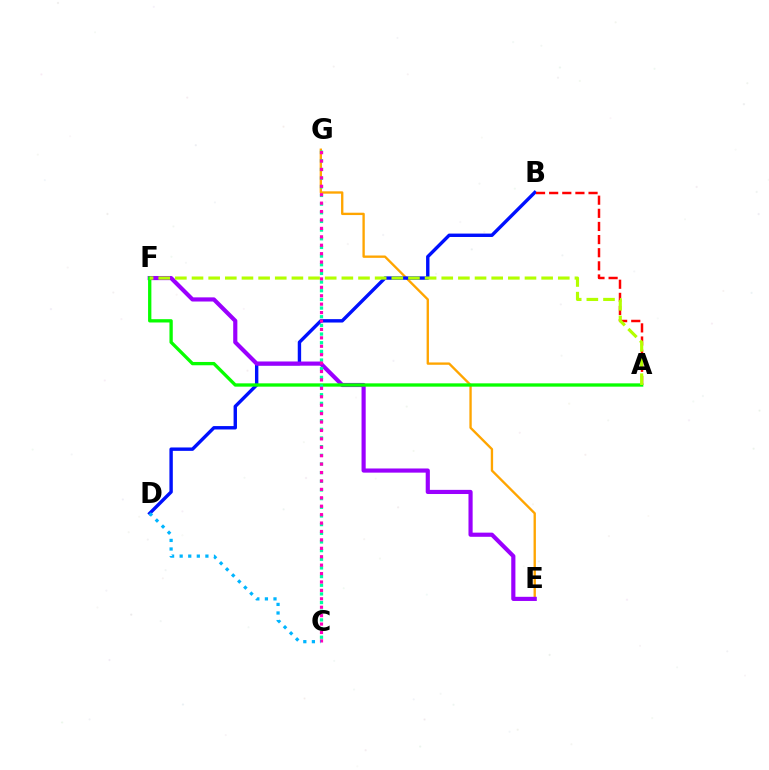{('E', 'G'): [{'color': '#ffa500', 'line_style': 'solid', 'thickness': 1.69}], ('B', 'D'): [{'color': '#0010ff', 'line_style': 'solid', 'thickness': 2.44}], ('A', 'B'): [{'color': '#ff0000', 'line_style': 'dashed', 'thickness': 1.78}], ('E', 'F'): [{'color': '#9b00ff', 'line_style': 'solid', 'thickness': 2.99}], ('A', 'F'): [{'color': '#08ff00', 'line_style': 'solid', 'thickness': 2.38}, {'color': '#b3ff00', 'line_style': 'dashed', 'thickness': 2.26}], ('C', 'G'): [{'color': '#00ff9d', 'line_style': 'dotted', 'thickness': 2.35}, {'color': '#ff00bd', 'line_style': 'dotted', 'thickness': 2.29}], ('C', 'D'): [{'color': '#00b5ff', 'line_style': 'dotted', 'thickness': 2.33}]}